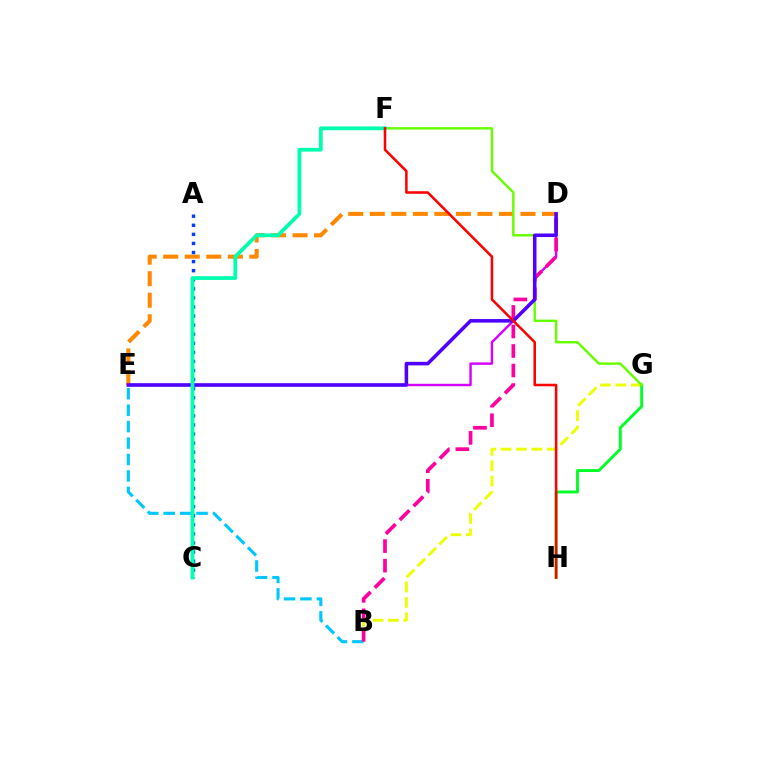{('D', 'E'): [{'color': '#ff8800', 'line_style': 'dashed', 'thickness': 2.92}, {'color': '#d600ff', 'line_style': 'solid', 'thickness': 1.75}, {'color': '#4f00ff', 'line_style': 'solid', 'thickness': 2.55}], ('B', 'E'): [{'color': '#00c7ff', 'line_style': 'dashed', 'thickness': 2.23}], ('B', 'G'): [{'color': '#eeff00', 'line_style': 'dashed', 'thickness': 2.09}], ('G', 'H'): [{'color': '#00ff27', 'line_style': 'solid', 'thickness': 2.11}], ('A', 'C'): [{'color': '#003fff', 'line_style': 'dotted', 'thickness': 2.47}], ('F', 'G'): [{'color': '#66ff00', 'line_style': 'solid', 'thickness': 1.75}], ('B', 'D'): [{'color': '#ff00a0', 'line_style': 'dashed', 'thickness': 2.65}], ('C', 'F'): [{'color': '#00ffaf', 'line_style': 'solid', 'thickness': 2.72}], ('F', 'H'): [{'color': '#ff0000', 'line_style': 'solid', 'thickness': 1.83}]}